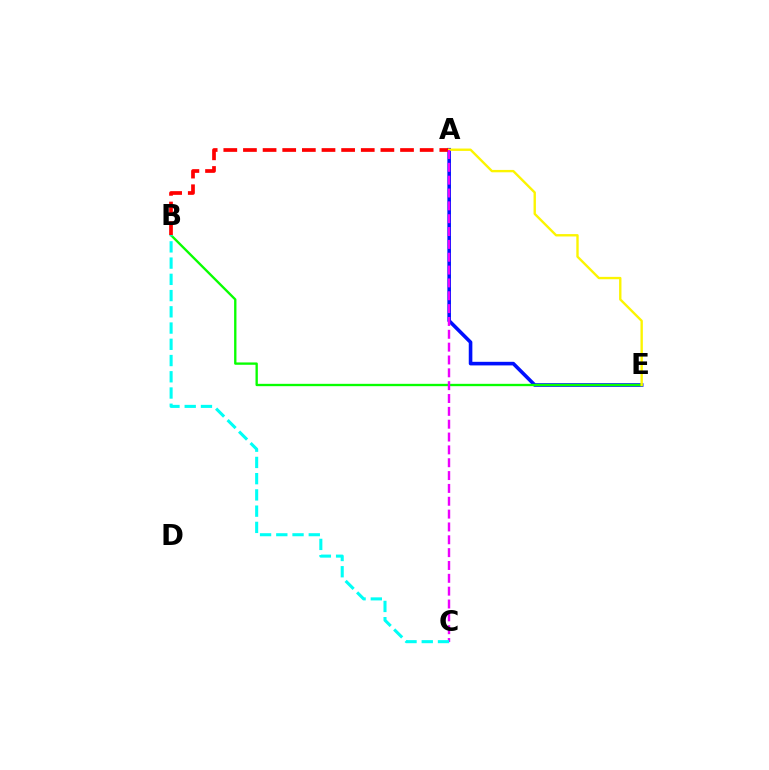{('A', 'E'): [{'color': '#0010ff', 'line_style': 'solid', 'thickness': 2.59}, {'color': '#fcf500', 'line_style': 'solid', 'thickness': 1.71}], ('B', 'E'): [{'color': '#08ff00', 'line_style': 'solid', 'thickness': 1.68}], ('A', 'B'): [{'color': '#ff0000', 'line_style': 'dashed', 'thickness': 2.67}], ('A', 'C'): [{'color': '#ee00ff', 'line_style': 'dashed', 'thickness': 1.74}], ('B', 'C'): [{'color': '#00fff6', 'line_style': 'dashed', 'thickness': 2.21}]}